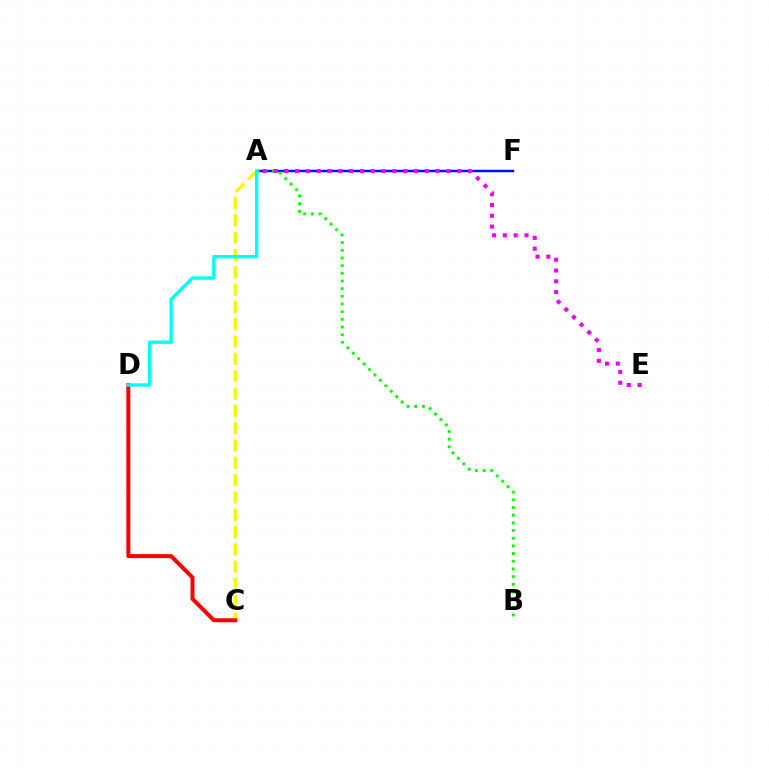{('A', 'F'): [{'color': '#0010ff', 'line_style': 'solid', 'thickness': 1.8}], ('A', 'C'): [{'color': '#fcf500', 'line_style': 'dashed', 'thickness': 2.35}], ('C', 'D'): [{'color': '#ff0000', 'line_style': 'solid', 'thickness': 2.87}], ('A', 'B'): [{'color': '#08ff00', 'line_style': 'dotted', 'thickness': 2.09}], ('A', 'D'): [{'color': '#00fff6', 'line_style': 'solid', 'thickness': 2.42}], ('A', 'E'): [{'color': '#ee00ff', 'line_style': 'dotted', 'thickness': 2.94}]}